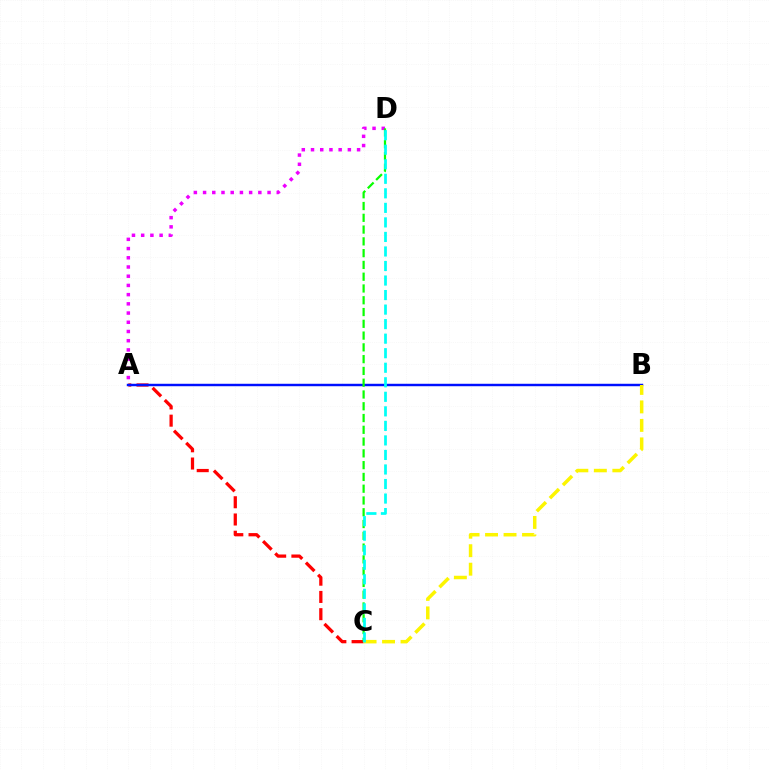{('A', 'C'): [{'color': '#ff0000', 'line_style': 'dashed', 'thickness': 2.34}], ('A', 'D'): [{'color': '#ee00ff', 'line_style': 'dotted', 'thickness': 2.5}], ('A', 'B'): [{'color': '#0010ff', 'line_style': 'solid', 'thickness': 1.76}], ('C', 'D'): [{'color': '#08ff00', 'line_style': 'dashed', 'thickness': 1.6}, {'color': '#00fff6', 'line_style': 'dashed', 'thickness': 1.97}], ('B', 'C'): [{'color': '#fcf500', 'line_style': 'dashed', 'thickness': 2.51}]}